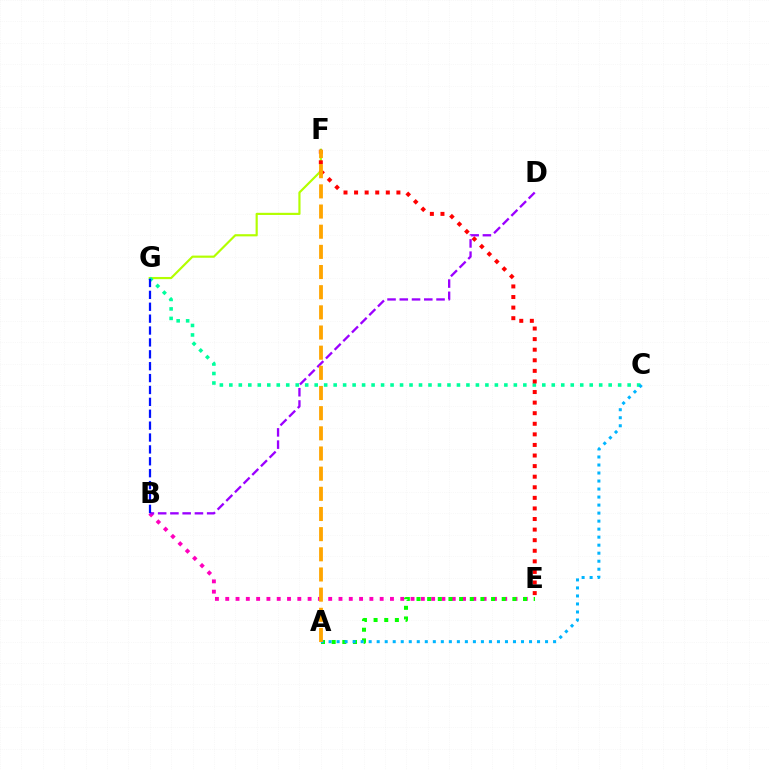{('F', 'G'): [{'color': '#b3ff00', 'line_style': 'solid', 'thickness': 1.56}], ('B', 'E'): [{'color': '#ff00bd', 'line_style': 'dotted', 'thickness': 2.8}], ('C', 'G'): [{'color': '#00ff9d', 'line_style': 'dotted', 'thickness': 2.58}], ('B', 'D'): [{'color': '#9b00ff', 'line_style': 'dashed', 'thickness': 1.66}], ('E', 'F'): [{'color': '#ff0000', 'line_style': 'dotted', 'thickness': 2.88}], ('A', 'E'): [{'color': '#08ff00', 'line_style': 'dotted', 'thickness': 2.89}], ('A', 'C'): [{'color': '#00b5ff', 'line_style': 'dotted', 'thickness': 2.18}], ('A', 'F'): [{'color': '#ffa500', 'line_style': 'dashed', 'thickness': 2.74}], ('B', 'G'): [{'color': '#0010ff', 'line_style': 'dashed', 'thickness': 1.62}]}